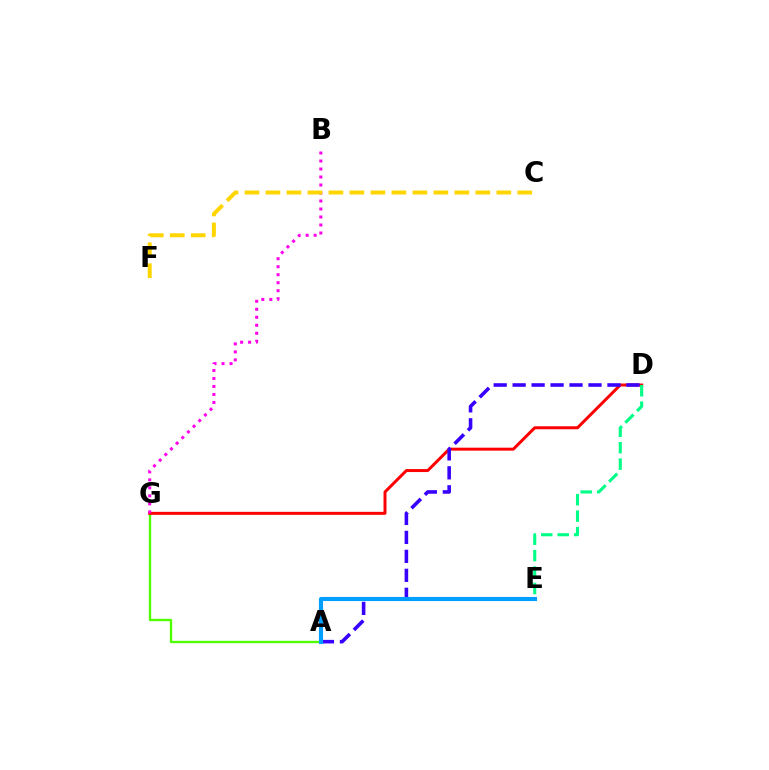{('A', 'G'): [{'color': '#4fff00', 'line_style': 'solid', 'thickness': 1.68}], ('D', 'G'): [{'color': '#ff0000', 'line_style': 'solid', 'thickness': 2.15}], ('B', 'G'): [{'color': '#ff00ed', 'line_style': 'dotted', 'thickness': 2.17}], ('A', 'D'): [{'color': '#3700ff', 'line_style': 'dashed', 'thickness': 2.58}], ('D', 'E'): [{'color': '#00ff86', 'line_style': 'dashed', 'thickness': 2.23}], ('C', 'F'): [{'color': '#ffd500', 'line_style': 'dashed', 'thickness': 2.85}], ('A', 'E'): [{'color': '#009eff', 'line_style': 'solid', 'thickness': 2.95}]}